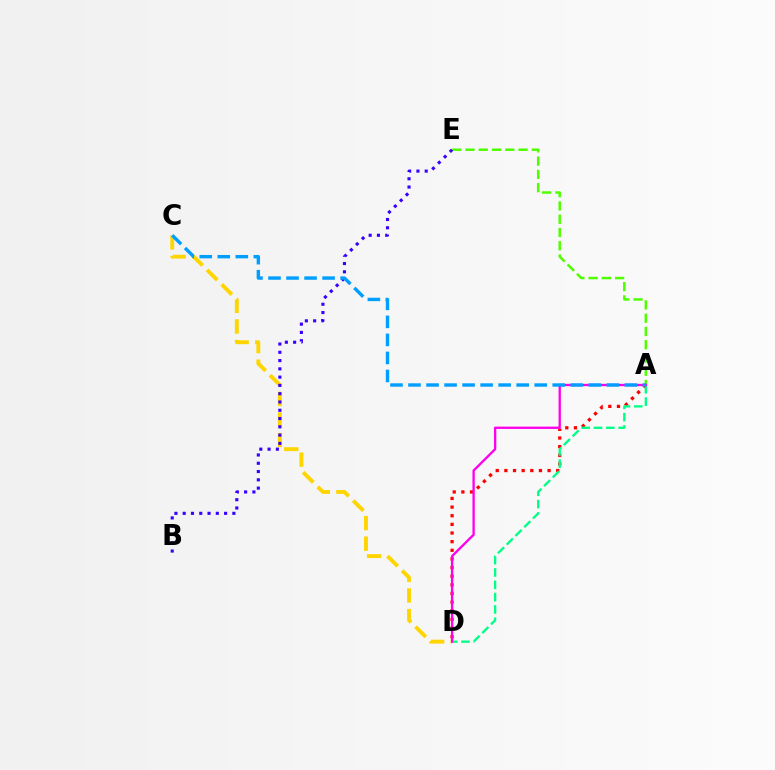{('A', 'D'): [{'color': '#ff0000', 'line_style': 'dotted', 'thickness': 2.35}, {'color': '#00ff86', 'line_style': 'dashed', 'thickness': 1.68}, {'color': '#ff00ed', 'line_style': 'solid', 'thickness': 1.68}], ('A', 'E'): [{'color': '#4fff00', 'line_style': 'dashed', 'thickness': 1.8}], ('C', 'D'): [{'color': '#ffd500', 'line_style': 'dashed', 'thickness': 2.8}], ('B', 'E'): [{'color': '#3700ff', 'line_style': 'dotted', 'thickness': 2.25}], ('A', 'C'): [{'color': '#009eff', 'line_style': 'dashed', 'thickness': 2.45}]}